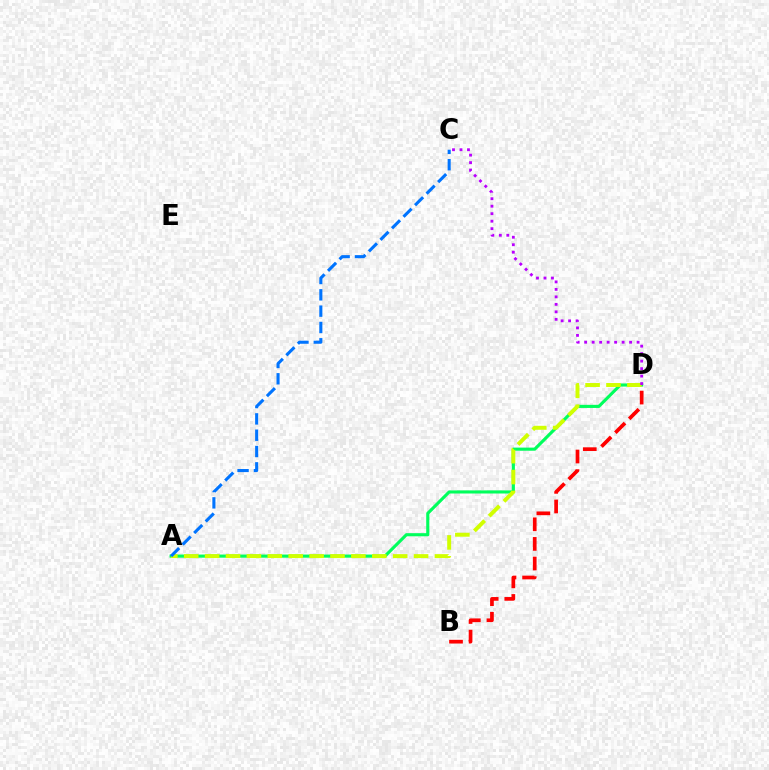{('A', 'D'): [{'color': '#00ff5c', 'line_style': 'solid', 'thickness': 2.25}, {'color': '#d1ff00', 'line_style': 'dashed', 'thickness': 2.84}], ('C', 'D'): [{'color': '#b900ff', 'line_style': 'dotted', 'thickness': 2.04}], ('B', 'D'): [{'color': '#ff0000', 'line_style': 'dashed', 'thickness': 2.66}], ('A', 'C'): [{'color': '#0074ff', 'line_style': 'dashed', 'thickness': 2.22}]}